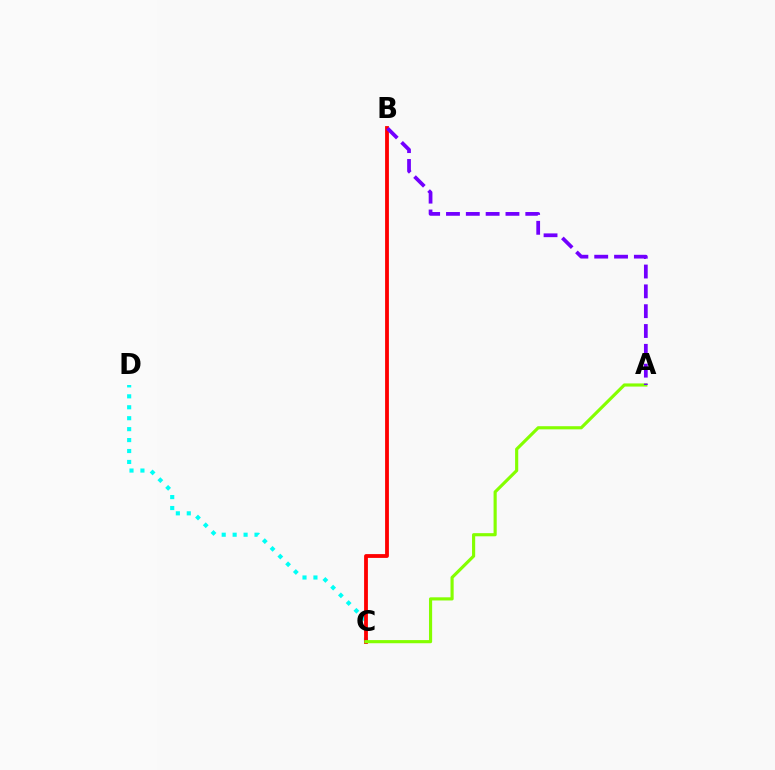{('C', 'D'): [{'color': '#00fff6', 'line_style': 'dotted', 'thickness': 2.97}], ('B', 'C'): [{'color': '#ff0000', 'line_style': 'solid', 'thickness': 2.75}], ('A', 'C'): [{'color': '#84ff00', 'line_style': 'solid', 'thickness': 2.26}], ('A', 'B'): [{'color': '#7200ff', 'line_style': 'dashed', 'thickness': 2.69}]}